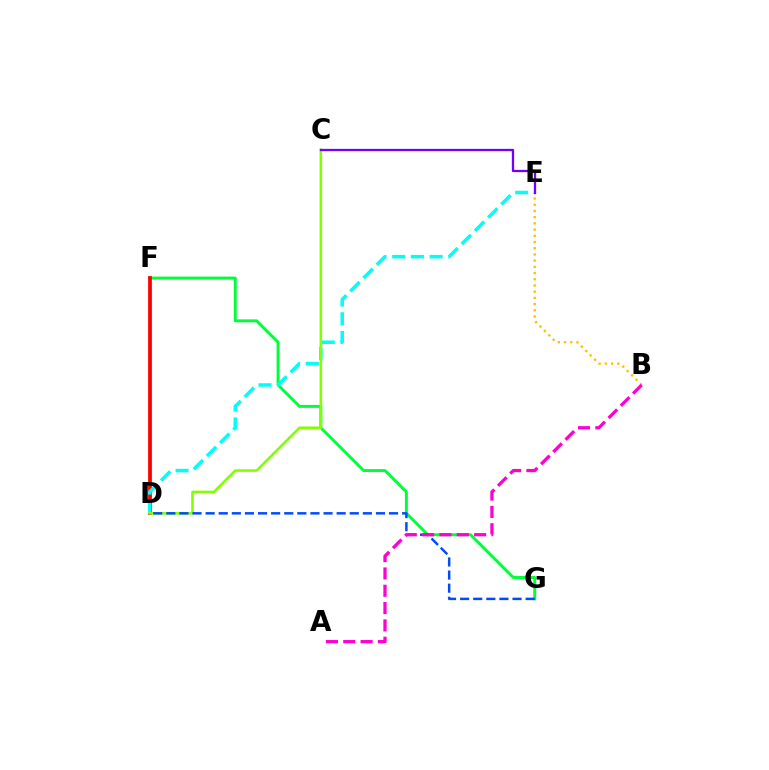{('F', 'G'): [{'color': '#00ff39', 'line_style': 'solid', 'thickness': 2.11}], ('D', 'F'): [{'color': '#ff0000', 'line_style': 'solid', 'thickness': 2.71}], ('B', 'E'): [{'color': '#ffbd00', 'line_style': 'dotted', 'thickness': 1.69}], ('D', 'E'): [{'color': '#00fff6', 'line_style': 'dashed', 'thickness': 2.54}], ('C', 'D'): [{'color': '#84ff00', 'line_style': 'solid', 'thickness': 1.87}], ('C', 'E'): [{'color': '#7200ff', 'line_style': 'solid', 'thickness': 1.65}], ('D', 'G'): [{'color': '#004bff', 'line_style': 'dashed', 'thickness': 1.78}], ('A', 'B'): [{'color': '#ff00cf', 'line_style': 'dashed', 'thickness': 2.35}]}